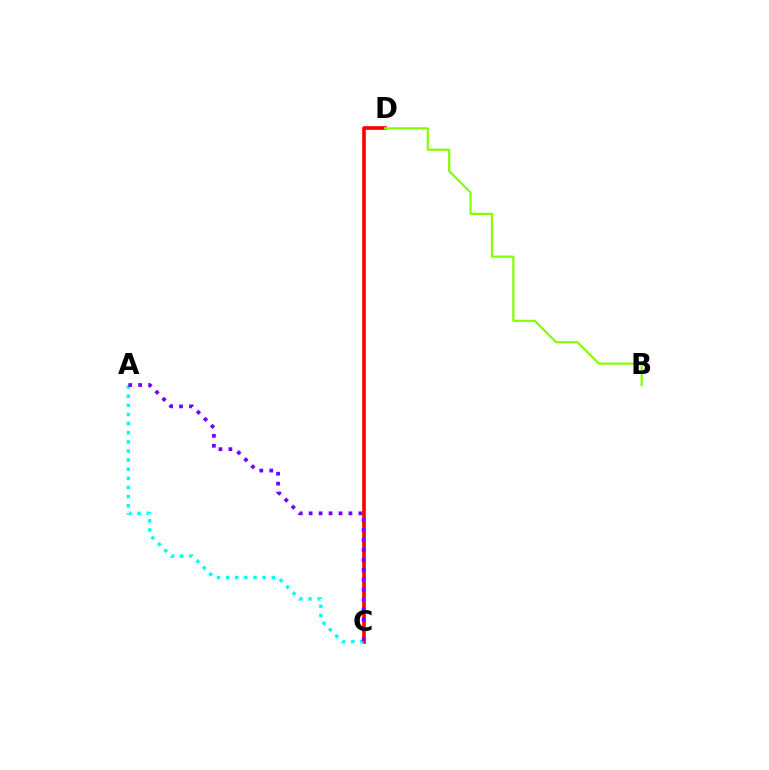{('C', 'D'): [{'color': '#ff0000', 'line_style': 'solid', 'thickness': 2.62}], ('A', 'C'): [{'color': '#00fff6', 'line_style': 'dotted', 'thickness': 2.48}, {'color': '#7200ff', 'line_style': 'dotted', 'thickness': 2.7}], ('B', 'D'): [{'color': '#84ff00', 'line_style': 'solid', 'thickness': 1.58}]}